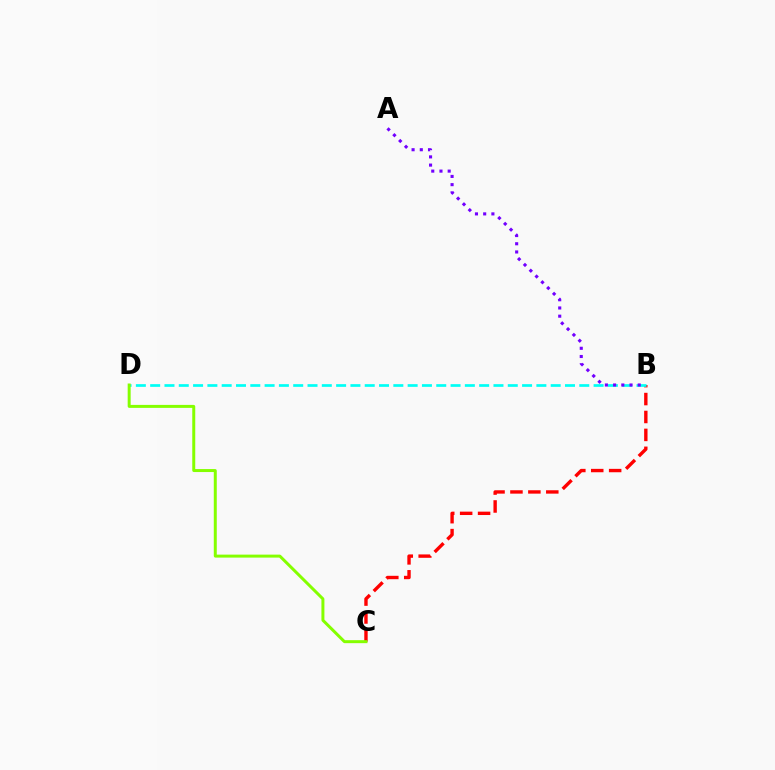{('B', 'C'): [{'color': '#ff0000', 'line_style': 'dashed', 'thickness': 2.43}], ('B', 'D'): [{'color': '#00fff6', 'line_style': 'dashed', 'thickness': 1.94}], ('C', 'D'): [{'color': '#84ff00', 'line_style': 'solid', 'thickness': 2.15}], ('A', 'B'): [{'color': '#7200ff', 'line_style': 'dotted', 'thickness': 2.23}]}